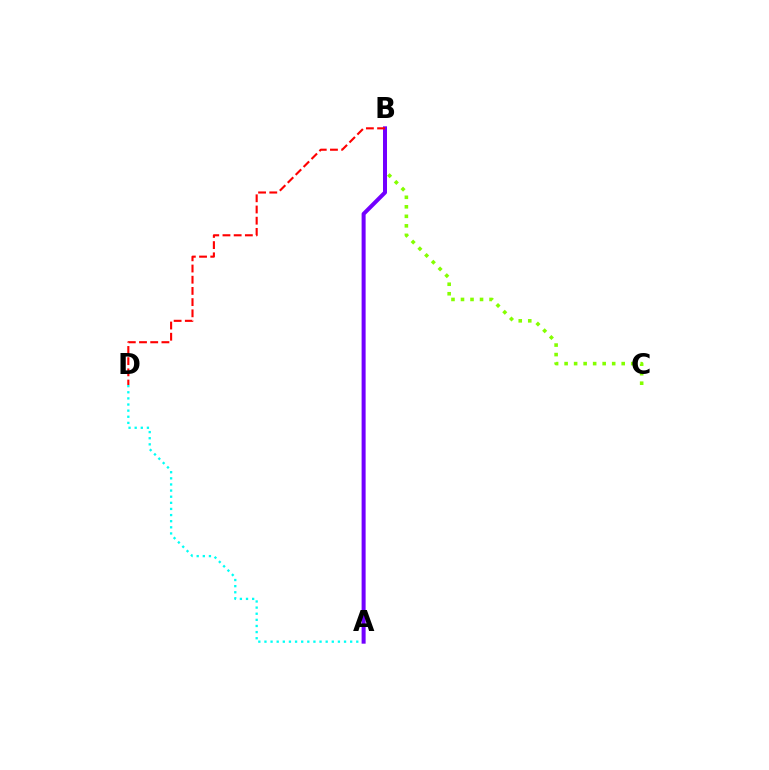{('B', 'C'): [{'color': '#84ff00', 'line_style': 'dotted', 'thickness': 2.59}], ('A', 'D'): [{'color': '#00fff6', 'line_style': 'dotted', 'thickness': 1.66}], ('A', 'B'): [{'color': '#7200ff', 'line_style': 'solid', 'thickness': 2.89}], ('B', 'D'): [{'color': '#ff0000', 'line_style': 'dashed', 'thickness': 1.52}]}